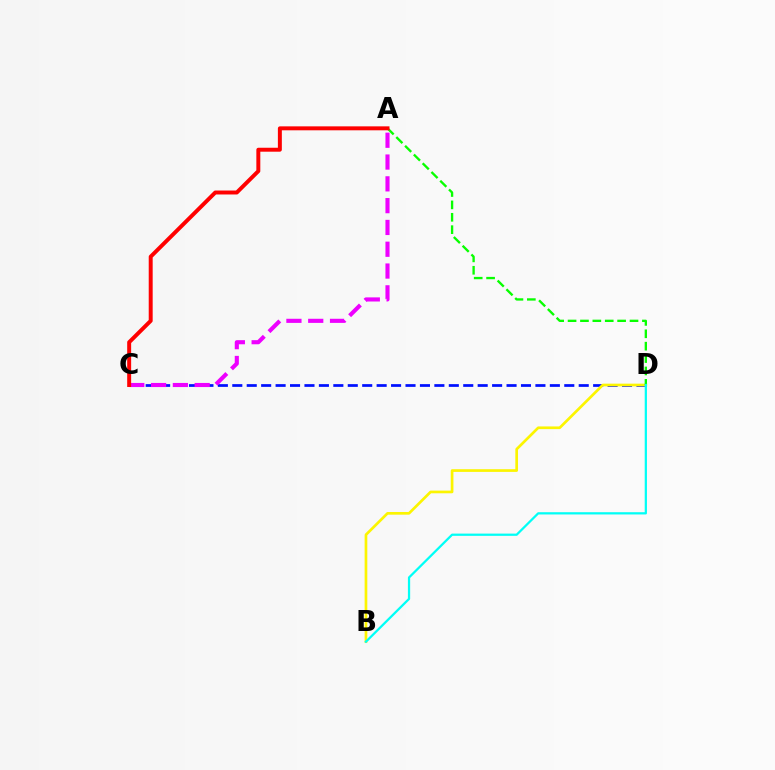{('C', 'D'): [{'color': '#0010ff', 'line_style': 'dashed', 'thickness': 1.96}], ('B', 'D'): [{'color': '#fcf500', 'line_style': 'solid', 'thickness': 1.93}, {'color': '#00fff6', 'line_style': 'solid', 'thickness': 1.62}], ('A', 'D'): [{'color': '#08ff00', 'line_style': 'dashed', 'thickness': 1.68}], ('A', 'C'): [{'color': '#ee00ff', 'line_style': 'dashed', 'thickness': 2.96}, {'color': '#ff0000', 'line_style': 'solid', 'thickness': 2.85}]}